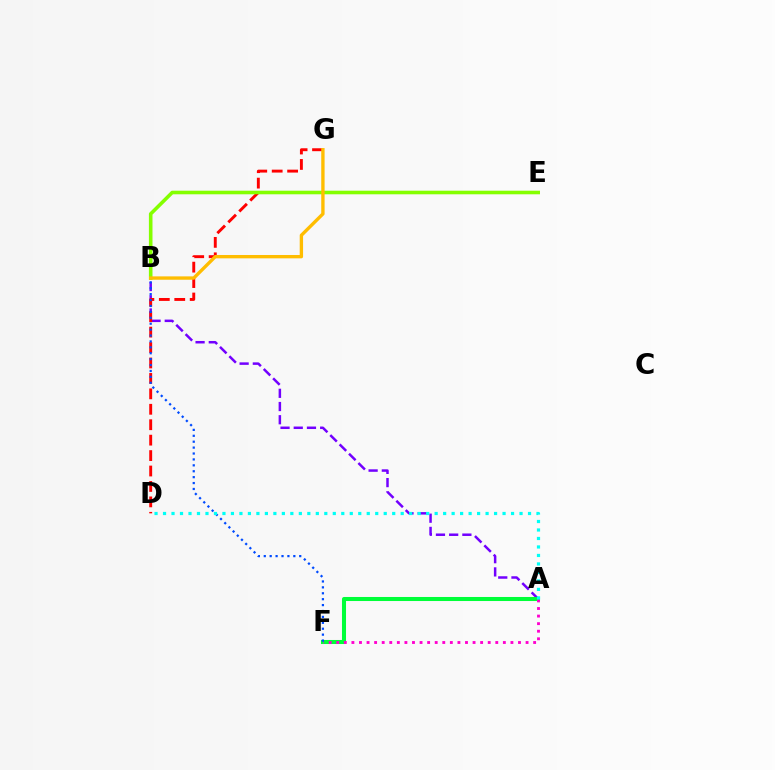{('A', 'B'): [{'color': '#7200ff', 'line_style': 'dashed', 'thickness': 1.8}], ('A', 'F'): [{'color': '#00ff39', 'line_style': 'solid', 'thickness': 2.91}, {'color': '#ff00cf', 'line_style': 'dotted', 'thickness': 2.06}], ('D', 'G'): [{'color': '#ff0000', 'line_style': 'dashed', 'thickness': 2.1}], ('B', 'F'): [{'color': '#004bff', 'line_style': 'dotted', 'thickness': 1.61}], ('B', 'E'): [{'color': '#84ff00', 'line_style': 'solid', 'thickness': 2.58}], ('B', 'G'): [{'color': '#ffbd00', 'line_style': 'solid', 'thickness': 2.42}], ('A', 'D'): [{'color': '#00fff6', 'line_style': 'dotted', 'thickness': 2.31}]}